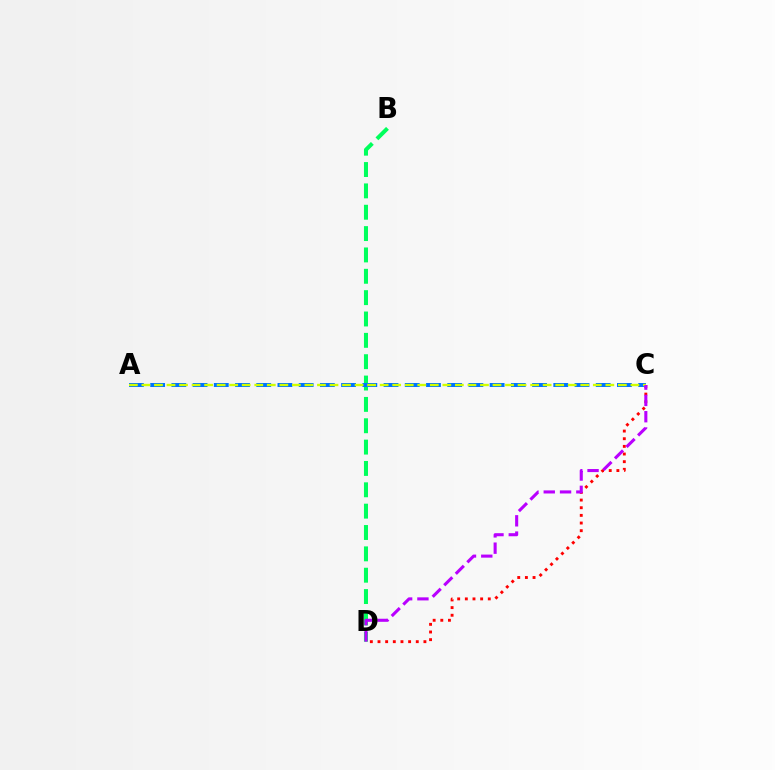{('C', 'D'): [{'color': '#ff0000', 'line_style': 'dotted', 'thickness': 2.08}, {'color': '#b900ff', 'line_style': 'dashed', 'thickness': 2.21}], ('B', 'D'): [{'color': '#00ff5c', 'line_style': 'dashed', 'thickness': 2.9}], ('A', 'C'): [{'color': '#0074ff', 'line_style': 'dashed', 'thickness': 2.88}, {'color': '#d1ff00', 'line_style': 'dashed', 'thickness': 1.7}]}